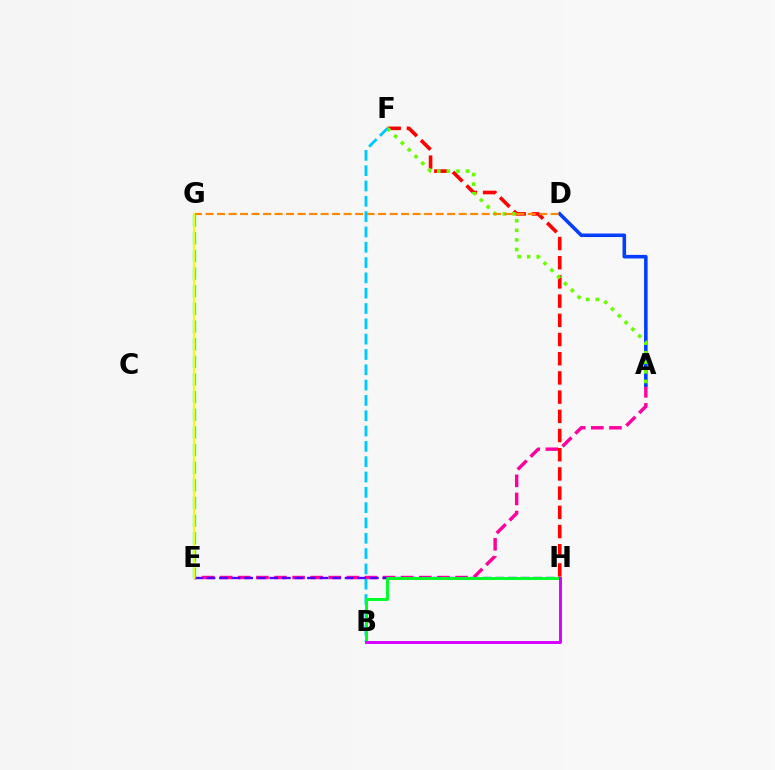{('A', 'E'): [{'color': '#ff00a0', 'line_style': 'dashed', 'thickness': 2.46}], ('A', 'D'): [{'color': '#003fff', 'line_style': 'solid', 'thickness': 2.56}], ('F', 'H'): [{'color': '#ff0000', 'line_style': 'dashed', 'thickness': 2.61}], ('E', 'H'): [{'color': '#4f00ff', 'line_style': 'dashed', 'thickness': 1.71}], ('A', 'F'): [{'color': '#66ff00', 'line_style': 'dotted', 'thickness': 2.6}], ('D', 'G'): [{'color': '#ff8800', 'line_style': 'dashed', 'thickness': 1.56}], ('B', 'F'): [{'color': '#00c7ff', 'line_style': 'dashed', 'thickness': 2.08}], ('B', 'H'): [{'color': '#00ff27', 'line_style': 'solid', 'thickness': 2.13}, {'color': '#d600ff', 'line_style': 'solid', 'thickness': 2.11}], ('E', 'G'): [{'color': '#00ffaf', 'line_style': 'dashed', 'thickness': 2.4}, {'color': '#eeff00', 'line_style': 'solid', 'thickness': 1.52}]}